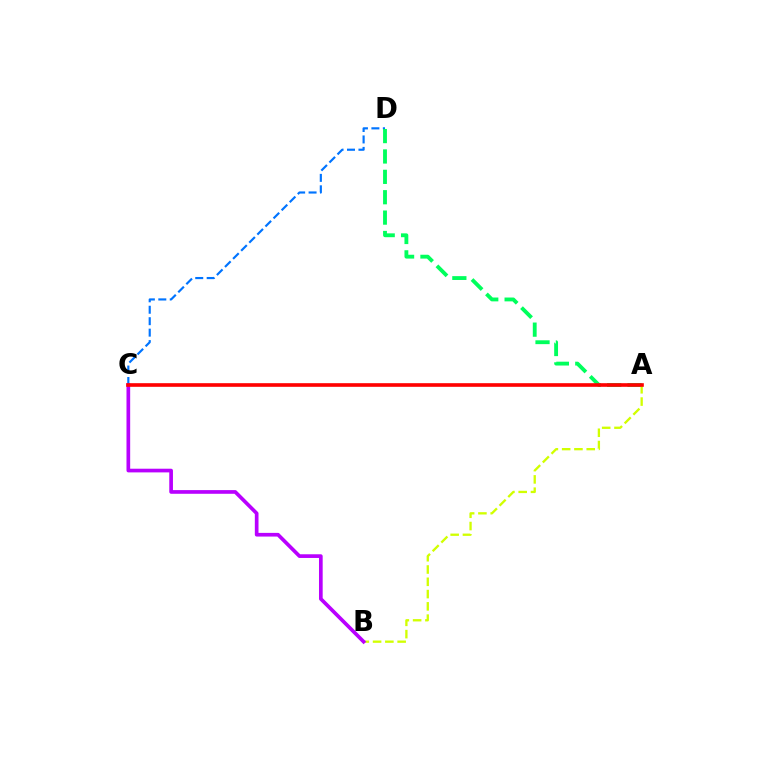{('C', 'D'): [{'color': '#0074ff', 'line_style': 'dashed', 'thickness': 1.55}], ('A', 'D'): [{'color': '#00ff5c', 'line_style': 'dashed', 'thickness': 2.77}], ('A', 'B'): [{'color': '#d1ff00', 'line_style': 'dashed', 'thickness': 1.67}], ('B', 'C'): [{'color': '#b900ff', 'line_style': 'solid', 'thickness': 2.65}], ('A', 'C'): [{'color': '#ff0000', 'line_style': 'solid', 'thickness': 2.62}]}